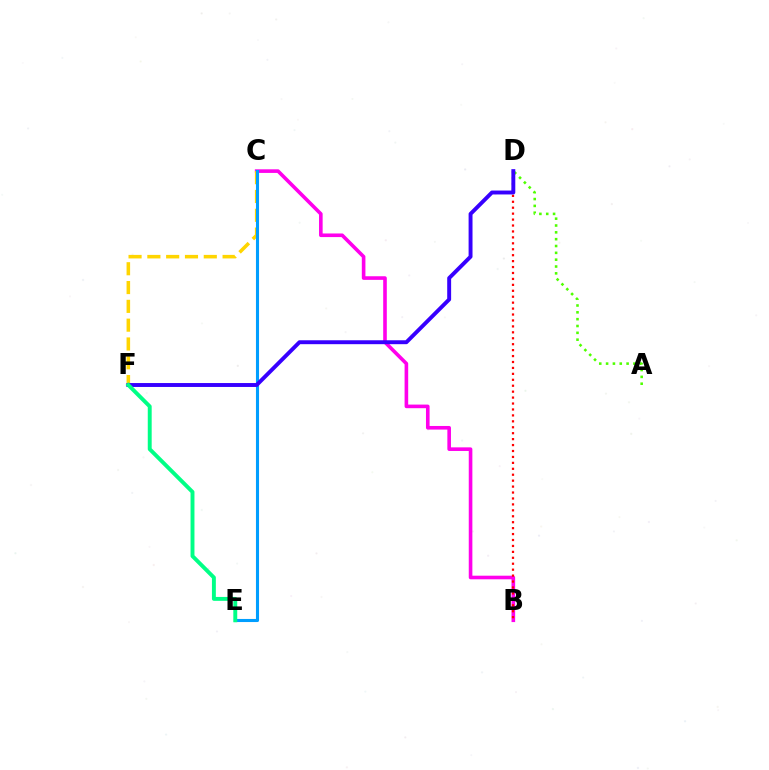{('B', 'C'): [{'color': '#ff00ed', 'line_style': 'solid', 'thickness': 2.6}], ('C', 'F'): [{'color': '#ffd500', 'line_style': 'dashed', 'thickness': 2.55}], ('B', 'D'): [{'color': '#ff0000', 'line_style': 'dotted', 'thickness': 1.61}], ('A', 'D'): [{'color': '#4fff00', 'line_style': 'dotted', 'thickness': 1.86}], ('C', 'E'): [{'color': '#009eff', 'line_style': 'solid', 'thickness': 2.22}], ('D', 'F'): [{'color': '#3700ff', 'line_style': 'solid', 'thickness': 2.82}], ('E', 'F'): [{'color': '#00ff86', 'line_style': 'solid', 'thickness': 2.82}]}